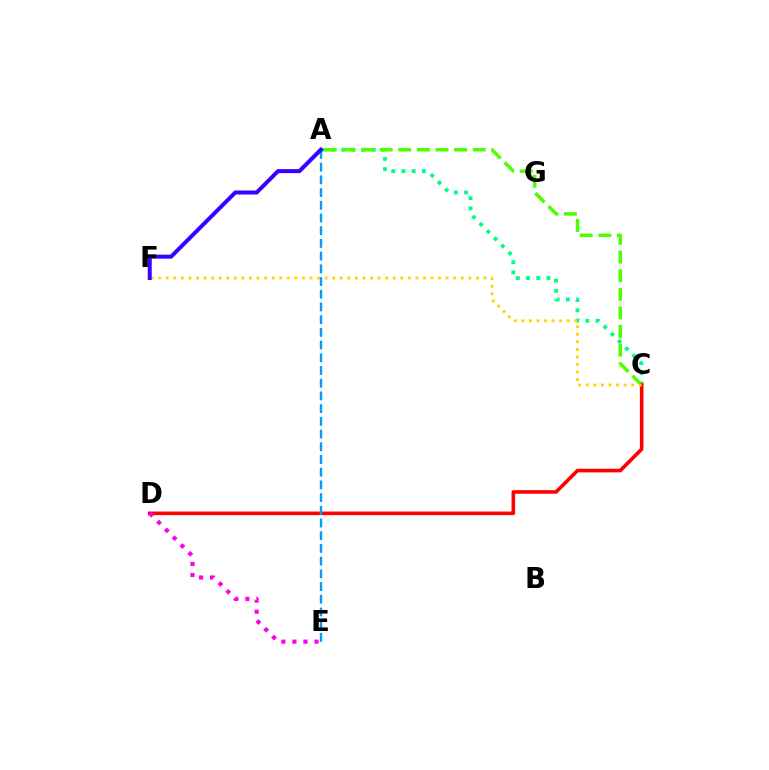{('A', 'C'): [{'color': '#00ff86', 'line_style': 'dotted', 'thickness': 2.77}, {'color': '#4fff00', 'line_style': 'dashed', 'thickness': 2.53}], ('C', 'D'): [{'color': '#ff0000', 'line_style': 'solid', 'thickness': 2.59}], ('A', 'E'): [{'color': '#009eff', 'line_style': 'dashed', 'thickness': 1.73}], ('C', 'F'): [{'color': '#ffd500', 'line_style': 'dotted', 'thickness': 2.06}], ('A', 'F'): [{'color': '#3700ff', 'line_style': 'solid', 'thickness': 2.88}], ('D', 'E'): [{'color': '#ff00ed', 'line_style': 'dotted', 'thickness': 3.0}]}